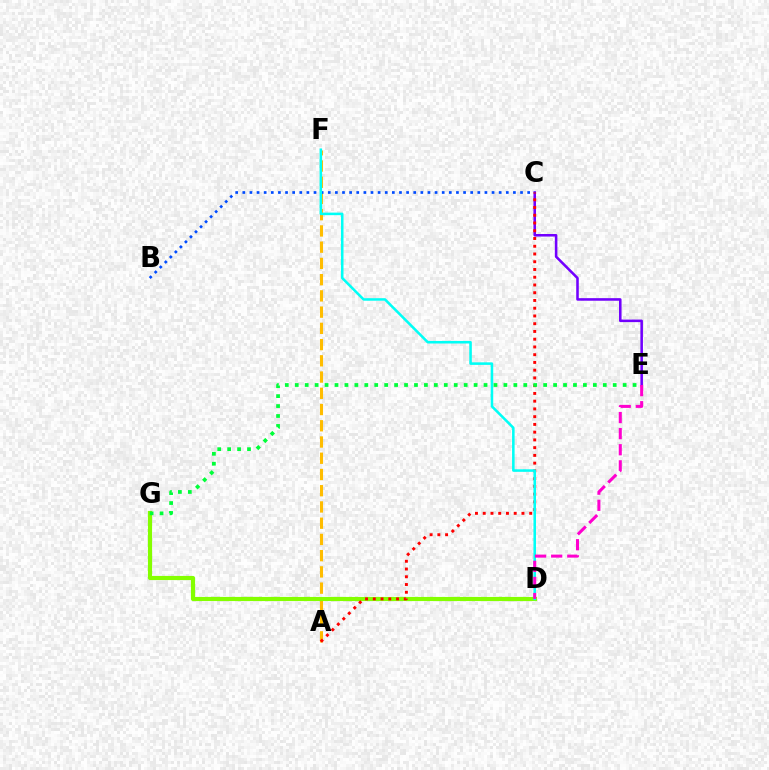{('A', 'F'): [{'color': '#ffbd00', 'line_style': 'dashed', 'thickness': 2.21}], ('D', 'G'): [{'color': '#84ff00', 'line_style': 'solid', 'thickness': 2.98}], ('C', 'E'): [{'color': '#7200ff', 'line_style': 'solid', 'thickness': 1.84}], ('B', 'C'): [{'color': '#004bff', 'line_style': 'dotted', 'thickness': 1.93}], ('A', 'C'): [{'color': '#ff0000', 'line_style': 'dotted', 'thickness': 2.1}], ('D', 'F'): [{'color': '#00fff6', 'line_style': 'solid', 'thickness': 1.83}], ('D', 'E'): [{'color': '#ff00cf', 'line_style': 'dashed', 'thickness': 2.19}], ('E', 'G'): [{'color': '#00ff39', 'line_style': 'dotted', 'thickness': 2.7}]}